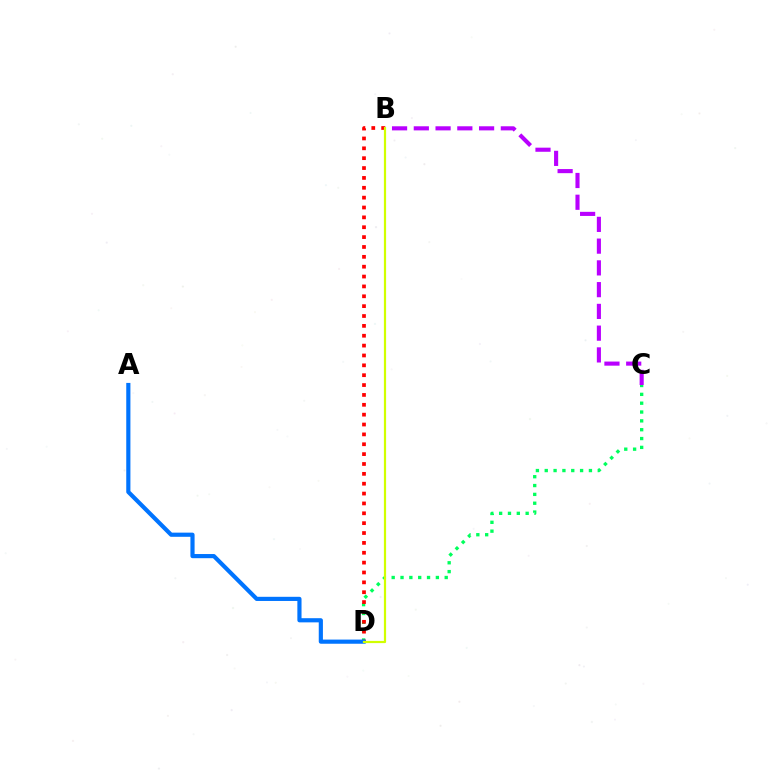{('B', 'C'): [{'color': '#b900ff', 'line_style': 'dashed', 'thickness': 2.96}], ('C', 'D'): [{'color': '#00ff5c', 'line_style': 'dotted', 'thickness': 2.4}], ('B', 'D'): [{'color': '#ff0000', 'line_style': 'dotted', 'thickness': 2.68}, {'color': '#d1ff00', 'line_style': 'solid', 'thickness': 1.59}], ('A', 'D'): [{'color': '#0074ff', 'line_style': 'solid', 'thickness': 3.0}]}